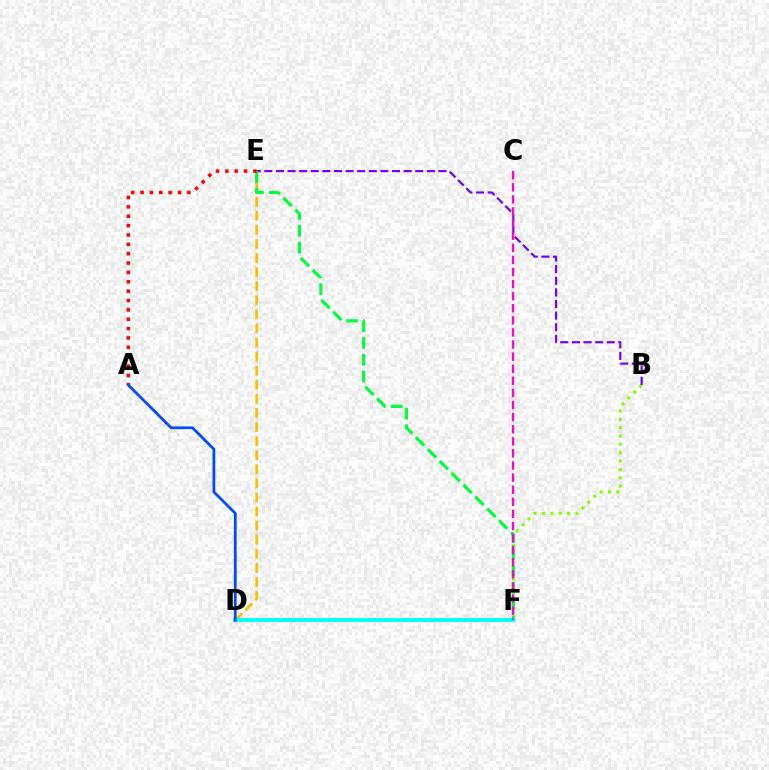{('B', 'F'): [{'color': '#84ff00', 'line_style': 'dotted', 'thickness': 2.26}], ('B', 'E'): [{'color': '#7200ff', 'line_style': 'dashed', 'thickness': 1.58}], ('D', 'E'): [{'color': '#ffbd00', 'line_style': 'dashed', 'thickness': 1.91}], ('E', 'F'): [{'color': '#00ff39', 'line_style': 'dashed', 'thickness': 2.28}], ('D', 'F'): [{'color': '#00fff6', 'line_style': 'solid', 'thickness': 2.78}], ('C', 'F'): [{'color': '#ff00cf', 'line_style': 'dashed', 'thickness': 1.64}], ('A', 'E'): [{'color': '#ff0000', 'line_style': 'dotted', 'thickness': 2.54}], ('A', 'D'): [{'color': '#004bff', 'line_style': 'solid', 'thickness': 1.99}]}